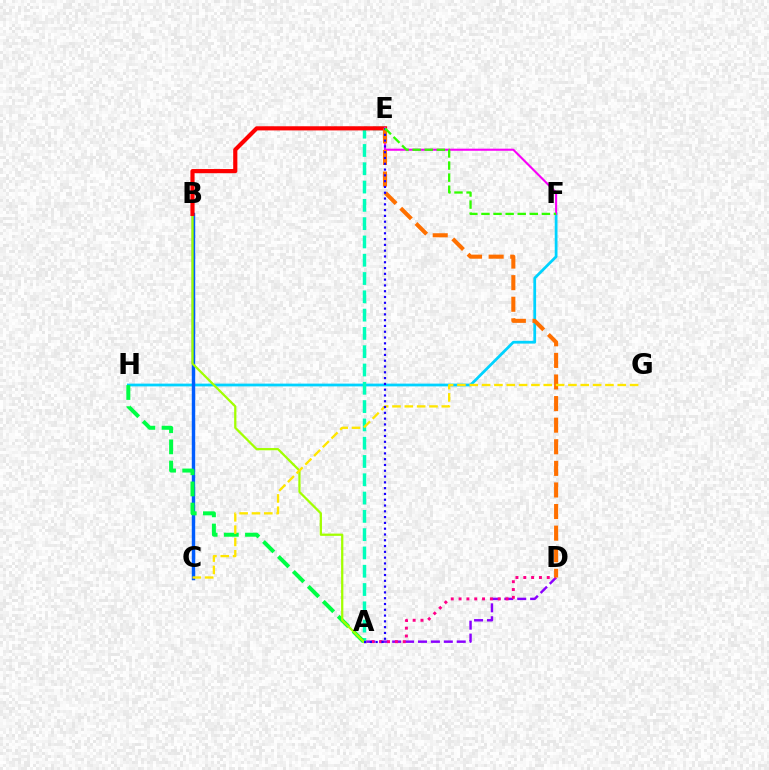{('A', 'D'): [{'color': '#8a00ff', 'line_style': 'dashed', 'thickness': 1.75}, {'color': '#ff0088', 'line_style': 'dotted', 'thickness': 2.13}], ('F', 'H'): [{'color': '#00d3ff', 'line_style': 'solid', 'thickness': 1.99}], ('B', 'C'): [{'color': '#005dff', 'line_style': 'solid', 'thickness': 2.47}], ('A', 'E'): [{'color': '#00ffbb', 'line_style': 'dashed', 'thickness': 2.49}, {'color': '#1900ff', 'line_style': 'dotted', 'thickness': 1.57}], ('A', 'H'): [{'color': '#00ff45', 'line_style': 'dashed', 'thickness': 2.87}], ('A', 'B'): [{'color': '#a2ff00', 'line_style': 'solid', 'thickness': 1.62}], ('B', 'E'): [{'color': '#ff0000', 'line_style': 'solid', 'thickness': 2.99}], ('E', 'F'): [{'color': '#fa00f9', 'line_style': 'solid', 'thickness': 1.51}, {'color': '#31ff00', 'line_style': 'dashed', 'thickness': 1.64}], ('D', 'E'): [{'color': '#ff7000', 'line_style': 'dashed', 'thickness': 2.93}], ('C', 'G'): [{'color': '#ffe600', 'line_style': 'dashed', 'thickness': 1.68}]}